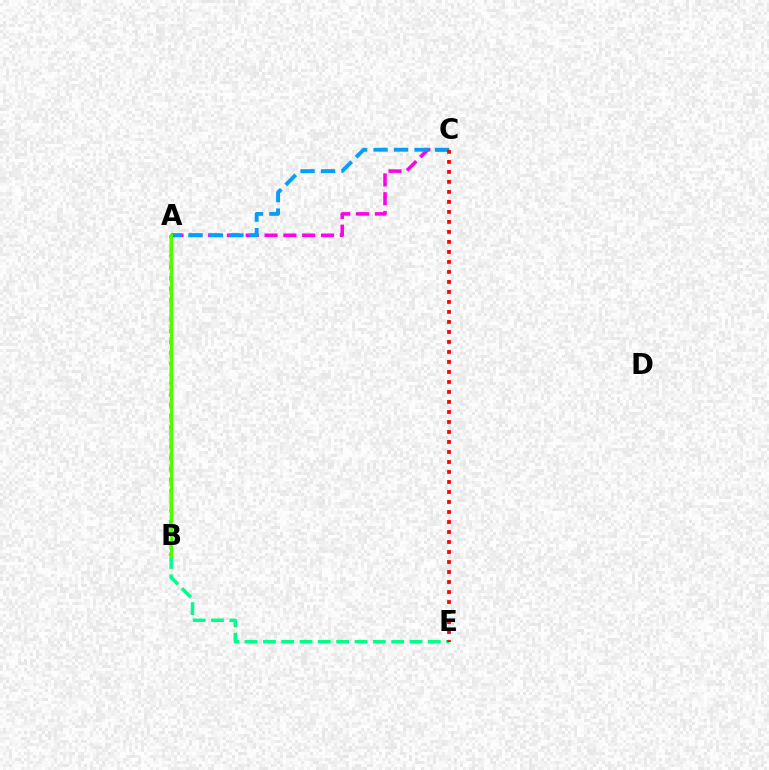{('A', 'C'): [{'color': '#ff00ed', 'line_style': 'dashed', 'thickness': 2.56}, {'color': '#009eff', 'line_style': 'dashed', 'thickness': 2.78}], ('A', 'B'): [{'color': '#ffd500', 'line_style': 'dotted', 'thickness': 2.88}, {'color': '#3700ff', 'line_style': 'dashed', 'thickness': 1.73}, {'color': '#4fff00', 'line_style': 'solid', 'thickness': 2.18}], ('B', 'E'): [{'color': '#00ff86', 'line_style': 'dashed', 'thickness': 2.49}], ('C', 'E'): [{'color': '#ff0000', 'line_style': 'dotted', 'thickness': 2.72}]}